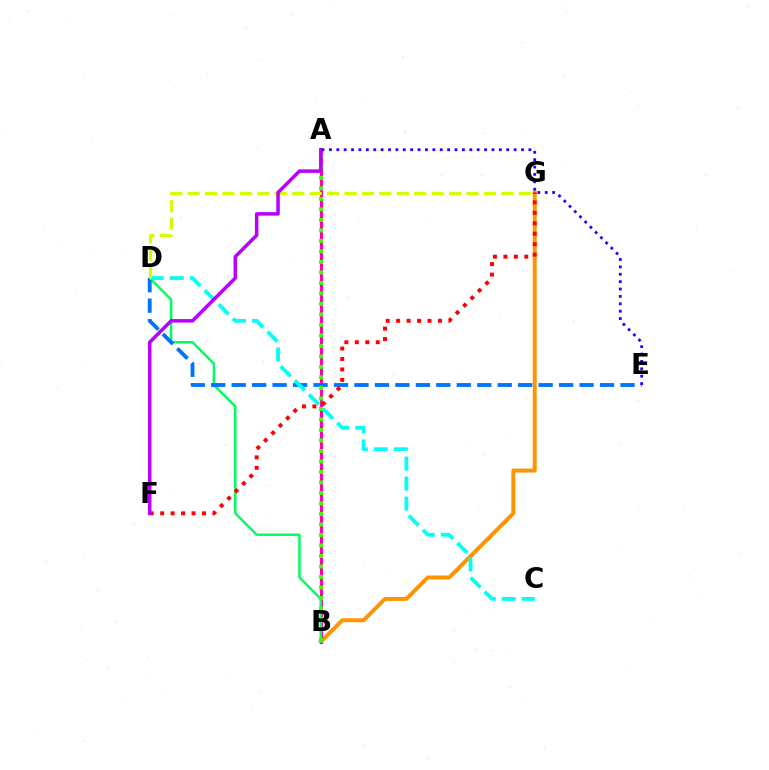{('B', 'G'): [{'color': '#ff9400', 'line_style': 'solid', 'thickness': 2.84}], ('A', 'B'): [{'color': '#ff00ac', 'line_style': 'solid', 'thickness': 2.23}, {'color': '#3dff00', 'line_style': 'dotted', 'thickness': 2.85}], ('B', 'D'): [{'color': '#00ff5c', 'line_style': 'solid', 'thickness': 1.78}], ('D', 'E'): [{'color': '#0074ff', 'line_style': 'dashed', 'thickness': 2.78}], ('C', 'D'): [{'color': '#00fff6', 'line_style': 'dashed', 'thickness': 2.72}], ('D', 'G'): [{'color': '#d1ff00', 'line_style': 'dashed', 'thickness': 2.37}], ('F', 'G'): [{'color': '#ff0000', 'line_style': 'dotted', 'thickness': 2.84}], ('A', 'F'): [{'color': '#b900ff', 'line_style': 'solid', 'thickness': 2.53}], ('A', 'E'): [{'color': '#2500ff', 'line_style': 'dotted', 'thickness': 2.01}]}